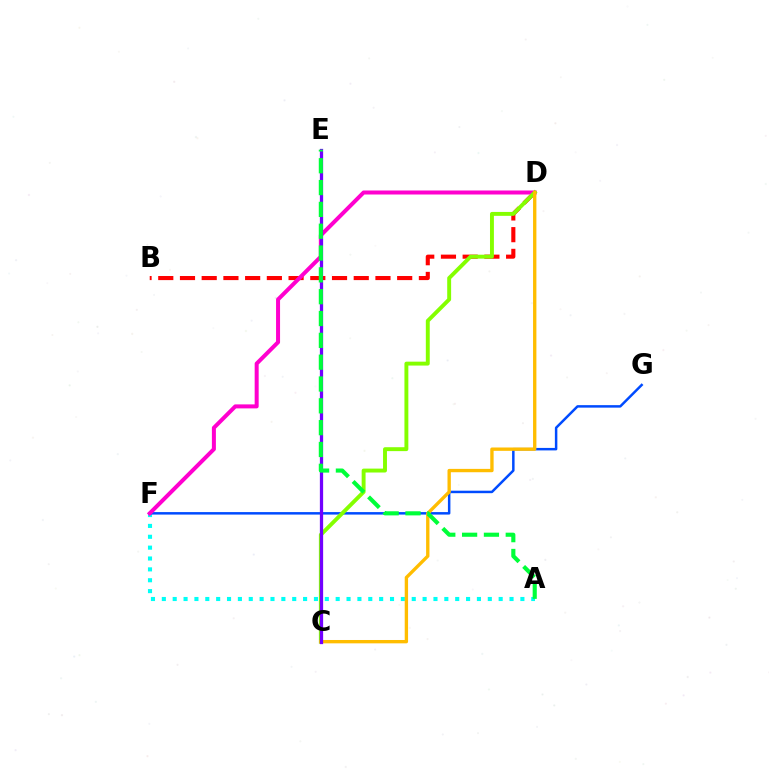{('A', 'F'): [{'color': '#00fff6', 'line_style': 'dotted', 'thickness': 2.95}], ('F', 'G'): [{'color': '#004bff', 'line_style': 'solid', 'thickness': 1.79}], ('B', 'D'): [{'color': '#ff0000', 'line_style': 'dashed', 'thickness': 2.95}], ('D', 'F'): [{'color': '#ff00cf', 'line_style': 'solid', 'thickness': 2.88}], ('C', 'D'): [{'color': '#84ff00', 'line_style': 'solid', 'thickness': 2.82}, {'color': '#ffbd00', 'line_style': 'solid', 'thickness': 2.41}], ('C', 'E'): [{'color': '#7200ff', 'line_style': 'solid', 'thickness': 2.34}], ('A', 'E'): [{'color': '#00ff39', 'line_style': 'dashed', 'thickness': 2.97}]}